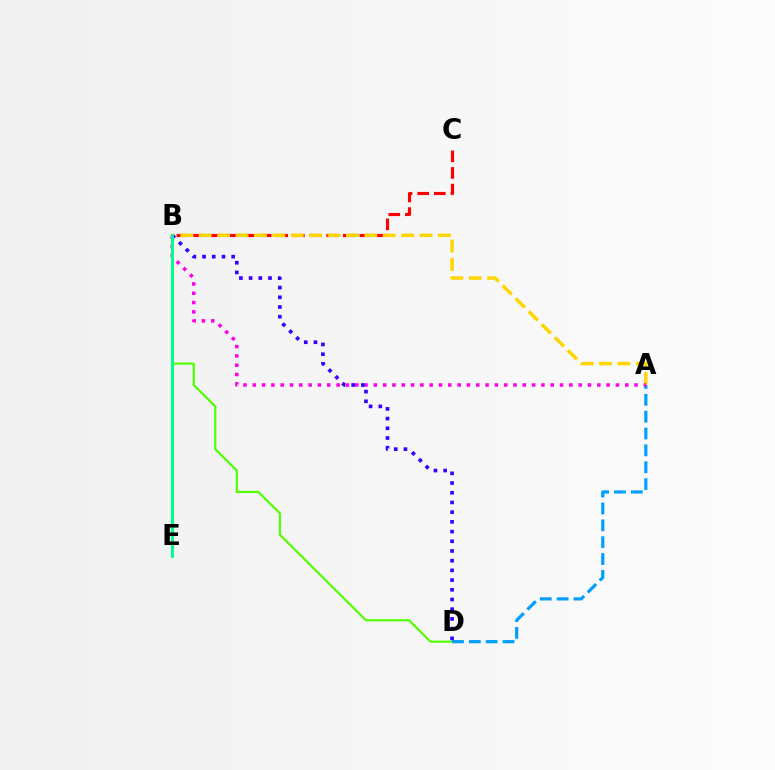{('B', 'C'): [{'color': '#ff0000', 'line_style': 'dashed', 'thickness': 2.26}], ('B', 'D'): [{'color': '#4fff00', 'line_style': 'solid', 'thickness': 1.55}, {'color': '#3700ff', 'line_style': 'dotted', 'thickness': 2.64}], ('A', 'B'): [{'color': '#ffd500', 'line_style': 'dashed', 'thickness': 2.5}, {'color': '#ff00ed', 'line_style': 'dotted', 'thickness': 2.53}], ('A', 'D'): [{'color': '#009eff', 'line_style': 'dashed', 'thickness': 2.29}], ('B', 'E'): [{'color': '#00ff86', 'line_style': 'solid', 'thickness': 2.15}]}